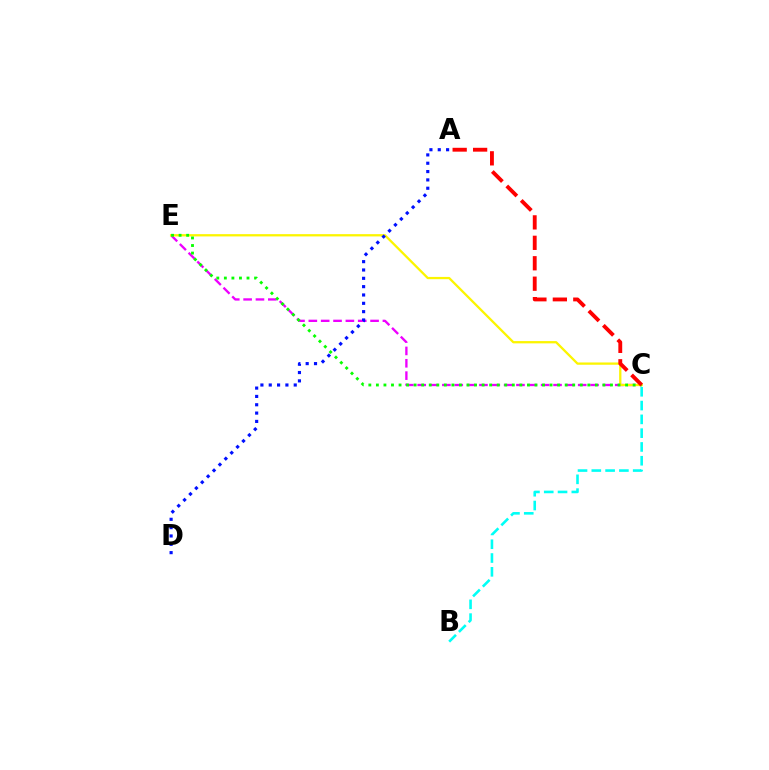{('C', 'E'): [{'color': '#ee00ff', 'line_style': 'dashed', 'thickness': 1.68}, {'color': '#fcf500', 'line_style': 'solid', 'thickness': 1.64}, {'color': '#08ff00', 'line_style': 'dotted', 'thickness': 2.05}], ('A', 'D'): [{'color': '#0010ff', 'line_style': 'dotted', 'thickness': 2.26}], ('A', 'C'): [{'color': '#ff0000', 'line_style': 'dashed', 'thickness': 2.78}], ('B', 'C'): [{'color': '#00fff6', 'line_style': 'dashed', 'thickness': 1.87}]}